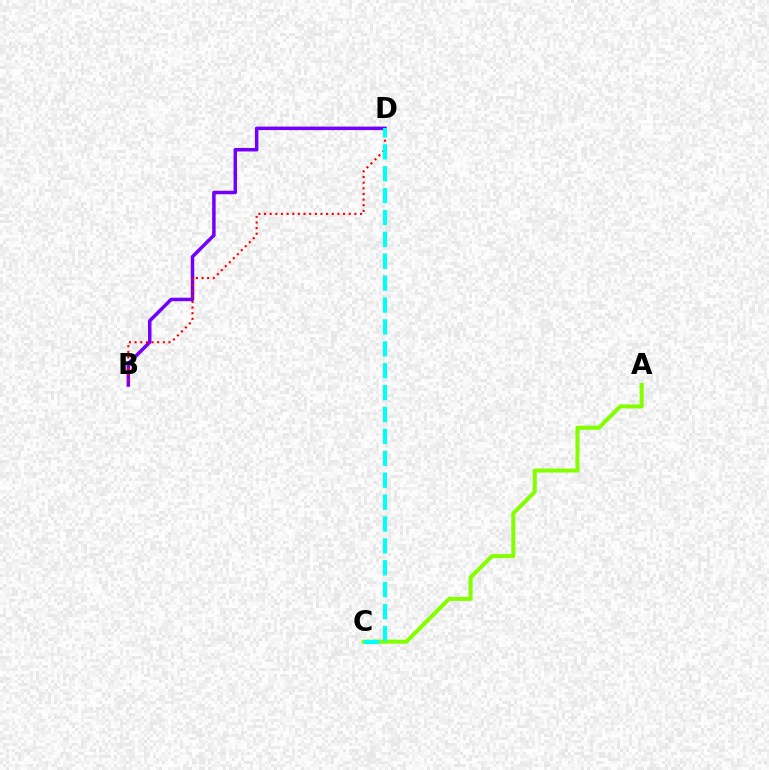{('A', 'C'): [{'color': '#84ff00', 'line_style': 'solid', 'thickness': 2.91}], ('B', 'D'): [{'color': '#7200ff', 'line_style': 'solid', 'thickness': 2.52}, {'color': '#ff0000', 'line_style': 'dotted', 'thickness': 1.53}], ('C', 'D'): [{'color': '#00fff6', 'line_style': 'dashed', 'thickness': 2.97}]}